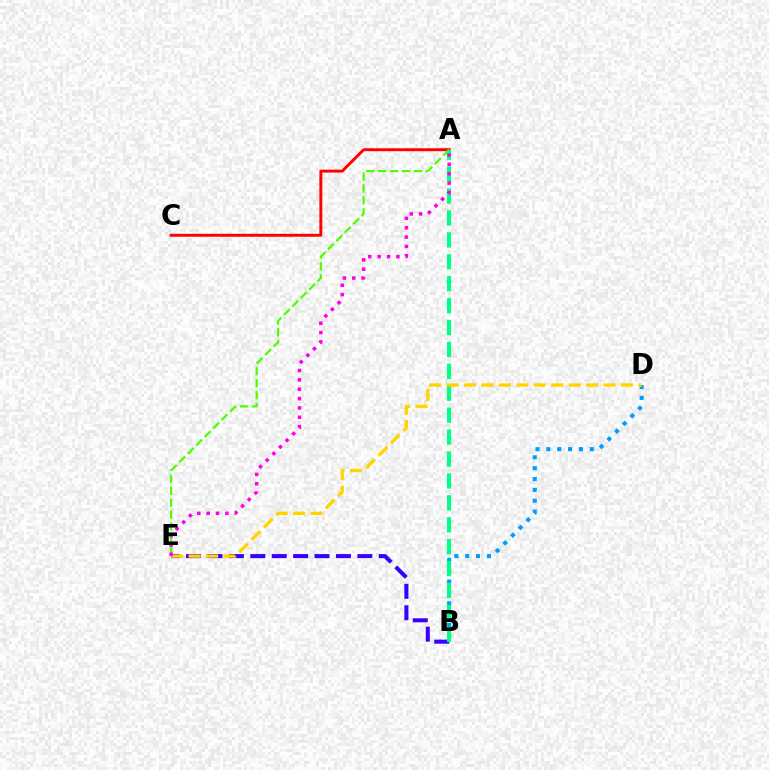{('A', 'C'): [{'color': '#ff0000', 'line_style': 'solid', 'thickness': 2.1}], ('B', 'E'): [{'color': '#3700ff', 'line_style': 'dashed', 'thickness': 2.91}], ('B', 'D'): [{'color': '#009eff', 'line_style': 'dotted', 'thickness': 2.95}], ('A', 'E'): [{'color': '#4fff00', 'line_style': 'dashed', 'thickness': 1.62}, {'color': '#ff00ed', 'line_style': 'dotted', 'thickness': 2.54}], ('A', 'B'): [{'color': '#00ff86', 'line_style': 'dashed', 'thickness': 2.98}], ('D', 'E'): [{'color': '#ffd500', 'line_style': 'dashed', 'thickness': 2.37}]}